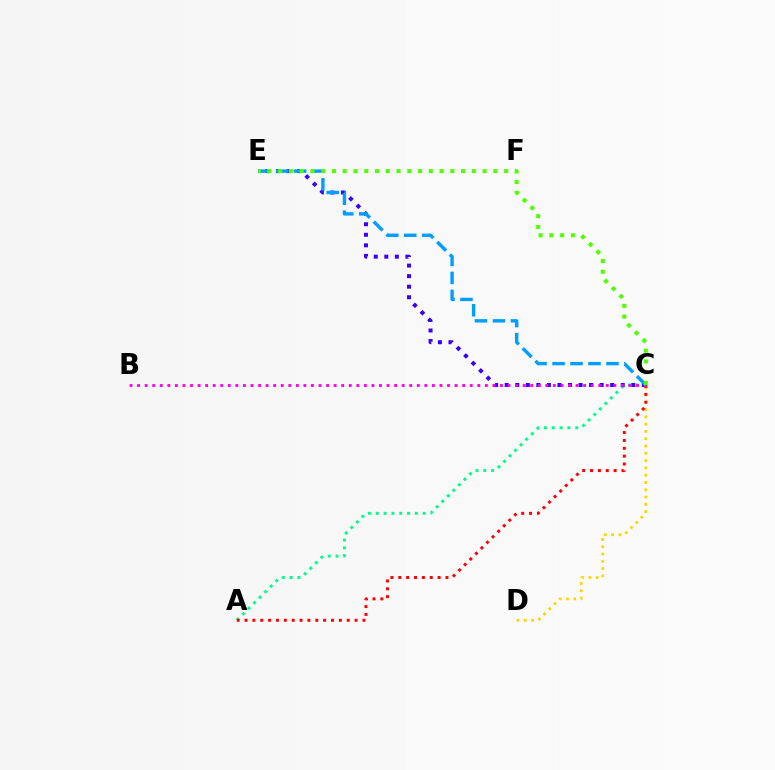{('A', 'C'): [{'color': '#00ff86', 'line_style': 'dotted', 'thickness': 2.13}, {'color': '#ff0000', 'line_style': 'dotted', 'thickness': 2.14}], ('C', 'E'): [{'color': '#3700ff', 'line_style': 'dotted', 'thickness': 2.87}, {'color': '#009eff', 'line_style': 'dashed', 'thickness': 2.44}, {'color': '#4fff00', 'line_style': 'dotted', 'thickness': 2.92}], ('C', 'D'): [{'color': '#ffd500', 'line_style': 'dotted', 'thickness': 1.98}], ('B', 'C'): [{'color': '#ff00ed', 'line_style': 'dotted', 'thickness': 2.05}]}